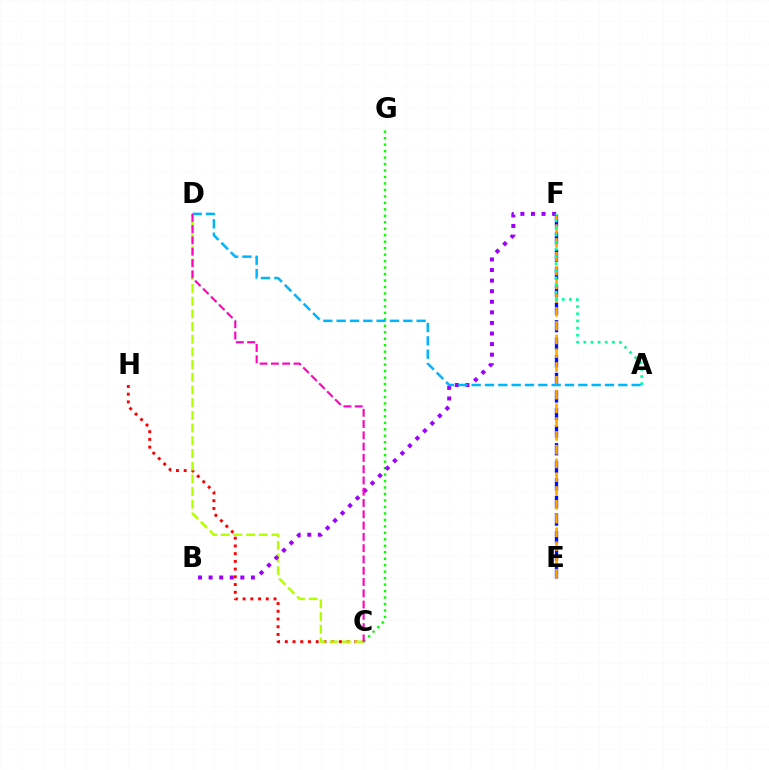{('C', 'H'): [{'color': '#ff0000', 'line_style': 'dotted', 'thickness': 2.1}], ('C', 'D'): [{'color': '#b3ff00', 'line_style': 'dashed', 'thickness': 1.72}, {'color': '#ff00bd', 'line_style': 'dashed', 'thickness': 1.53}], ('E', 'F'): [{'color': '#0010ff', 'line_style': 'dashed', 'thickness': 2.39}, {'color': '#ffa500', 'line_style': 'dashed', 'thickness': 1.87}], ('C', 'G'): [{'color': '#08ff00', 'line_style': 'dotted', 'thickness': 1.76}], ('B', 'F'): [{'color': '#9b00ff', 'line_style': 'dotted', 'thickness': 2.87}], ('A', 'F'): [{'color': '#00ff9d', 'line_style': 'dotted', 'thickness': 1.94}], ('A', 'D'): [{'color': '#00b5ff', 'line_style': 'dashed', 'thickness': 1.81}]}